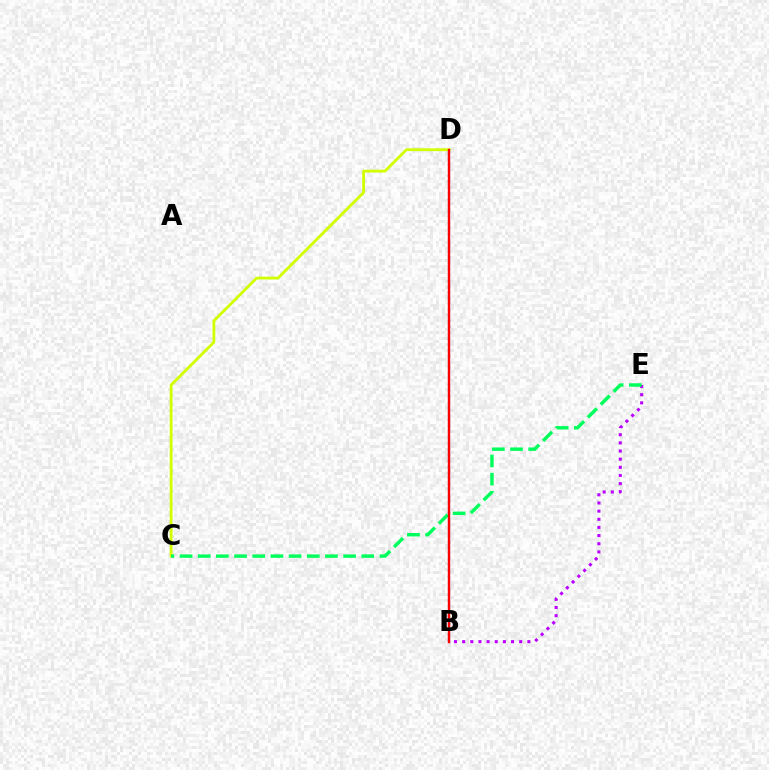{('C', 'D'): [{'color': '#d1ff00', 'line_style': 'solid', 'thickness': 2.03}], ('B', 'D'): [{'color': '#0074ff', 'line_style': 'dotted', 'thickness': 1.58}, {'color': '#ff0000', 'line_style': 'solid', 'thickness': 1.74}], ('B', 'E'): [{'color': '#b900ff', 'line_style': 'dotted', 'thickness': 2.21}], ('C', 'E'): [{'color': '#00ff5c', 'line_style': 'dashed', 'thickness': 2.47}]}